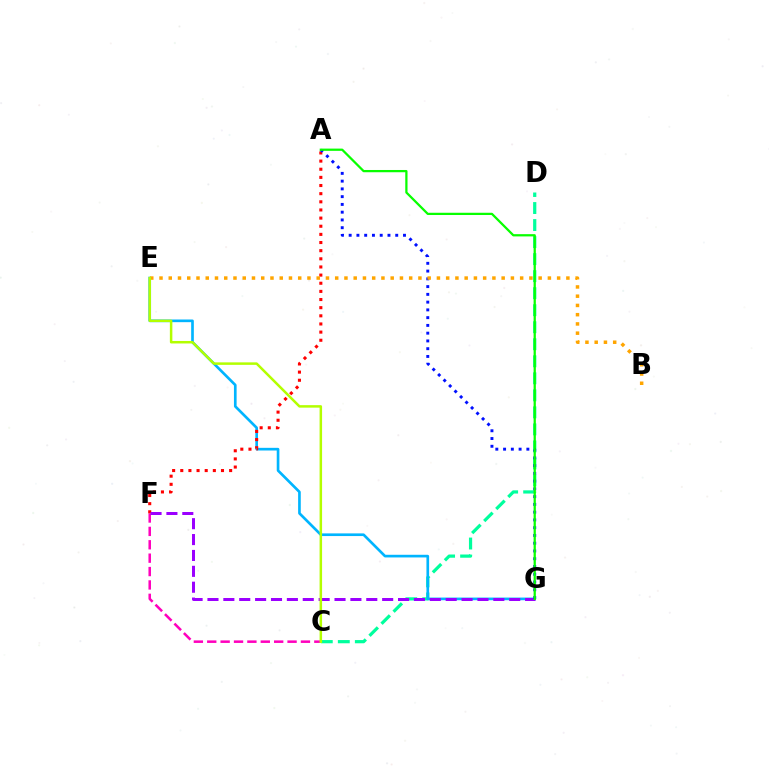{('C', 'D'): [{'color': '#00ff9d', 'line_style': 'dashed', 'thickness': 2.31}], ('C', 'F'): [{'color': '#ff00bd', 'line_style': 'dashed', 'thickness': 1.82}], ('E', 'G'): [{'color': '#00b5ff', 'line_style': 'solid', 'thickness': 1.92}], ('A', 'F'): [{'color': '#ff0000', 'line_style': 'dotted', 'thickness': 2.21}], ('F', 'G'): [{'color': '#9b00ff', 'line_style': 'dashed', 'thickness': 2.16}], ('A', 'G'): [{'color': '#0010ff', 'line_style': 'dotted', 'thickness': 2.11}, {'color': '#08ff00', 'line_style': 'solid', 'thickness': 1.62}], ('B', 'E'): [{'color': '#ffa500', 'line_style': 'dotted', 'thickness': 2.51}], ('C', 'E'): [{'color': '#b3ff00', 'line_style': 'solid', 'thickness': 1.8}]}